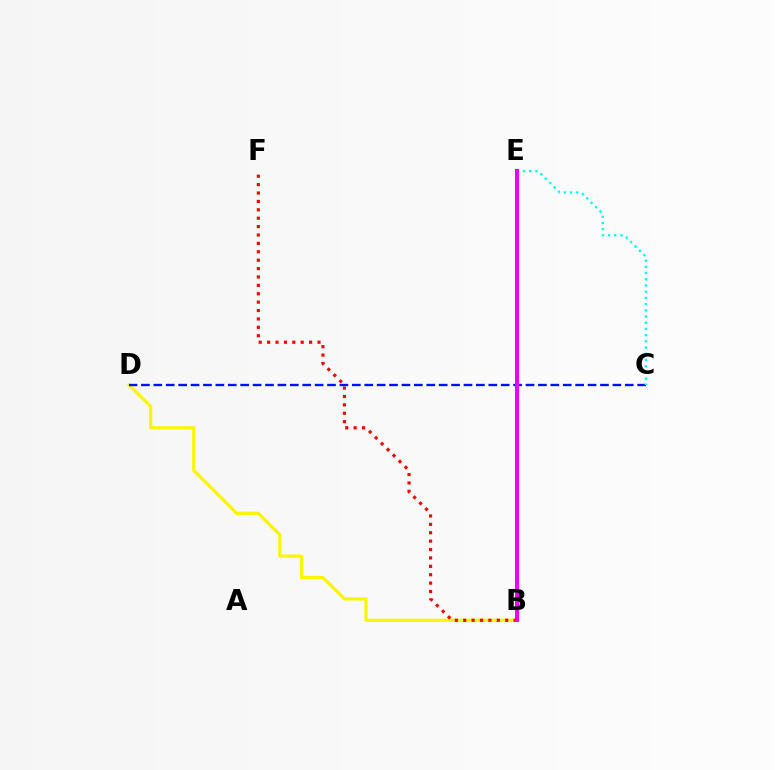{('B', 'D'): [{'color': '#fcf500', 'line_style': 'solid', 'thickness': 2.29}], ('B', 'F'): [{'color': '#ff0000', 'line_style': 'dotted', 'thickness': 2.28}], ('C', 'D'): [{'color': '#0010ff', 'line_style': 'dashed', 'thickness': 1.69}], ('C', 'E'): [{'color': '#00fff6', 'line_style': 'dotted', 'thickness': 1.69}], ('B', 'E'): [{'color': '#08ff00', 'line_style': 'dotted', 'thickness': 2.86}, {'color': '#ee00ff', 'line_style': 'solid', 'thickness': 2.88}]}